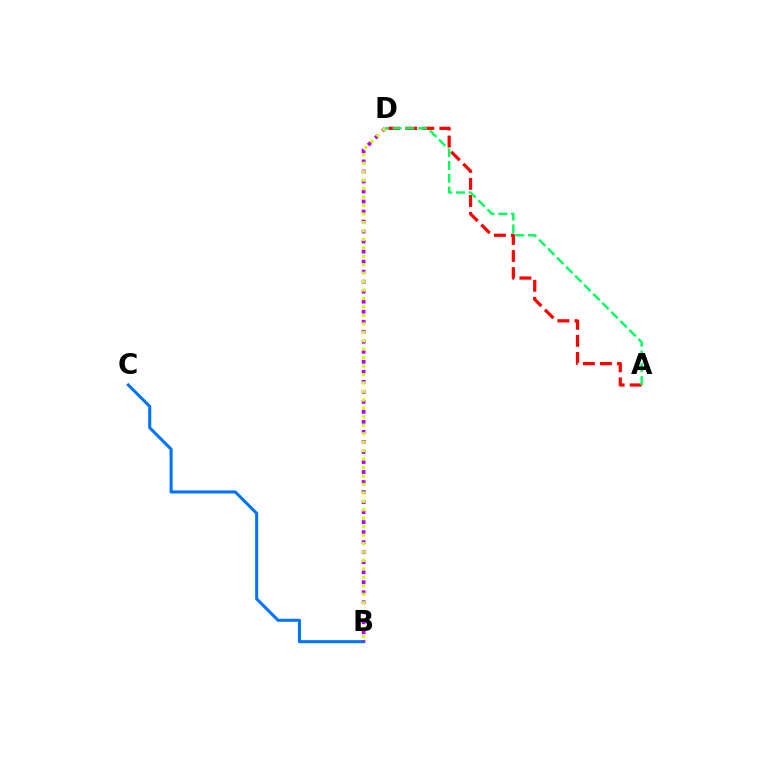{('A', 'D'): [{'color': '#ff0000', 'line_style': 'dashed', 'thickness': 2.32}, {'color': '#00ff5c', 'line_style': 'dashed', 'thickness': 1.74}], ('B', 'C'): [{'color': '#0074ff', 'line_style': 'solid', 'thickness': 2.19}], ('B', 'D'): [{'color': '#b900ff', 'line_style': 'dotted', 'thickness': 2.72}, {'color': '#d1ff00', 'line_style': 'dotted', 'thickness': 2.3}]}